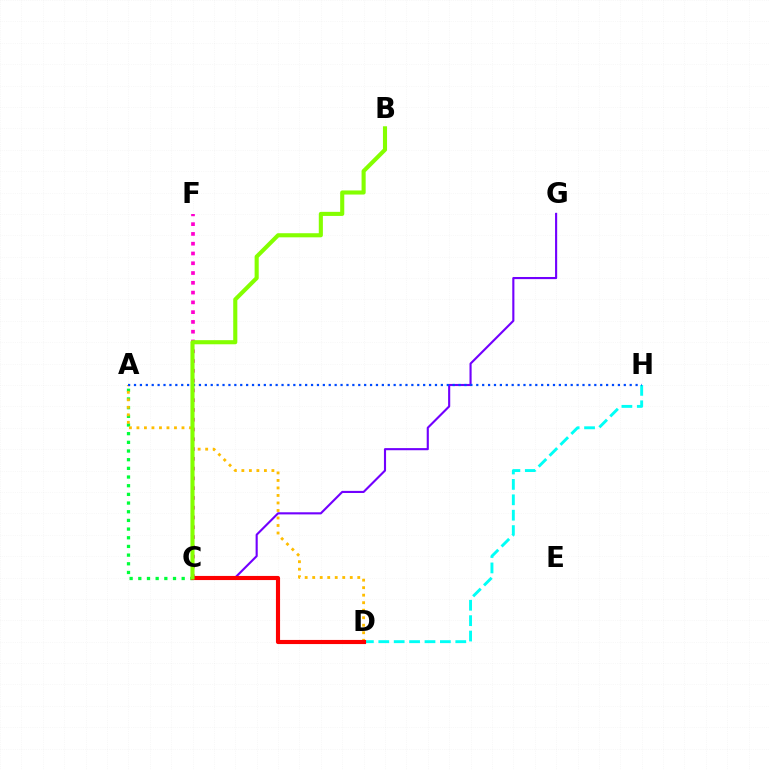{('C', 'G'): [{'color': '#7200ff', 'line_style': 'solid', 'thickness': 1.53}], ('A', 'C'): [{'color': '#00ff39', 'line_style': 'dotted', 'thickness': 2.36}], ('C', 'F'): [{'color': '#ff00cf', 'line_style': 'dotted', 'thickness': 2.66}], ('A', 'D'): [{'color': '#ffbd00', 'line_style': 'dotted', 'thickness': 2.04}], ('D', 'H'): [{'color': '#00fff6', 'line_style': 'dashed', 'thickness': 2.09}], ('C', 'D'): [{'color': '#ff0000', 'line_style': 'solid', 'thickness': 2.97}], ('A', 'H'): [{'color': '#004bff', 'line_style': 'dotted', 'thickness': 1.6}], ('B', 'C'): [{'color': '#84ff00', 'line_style': 'solid', 'thickness': 2.95}]}